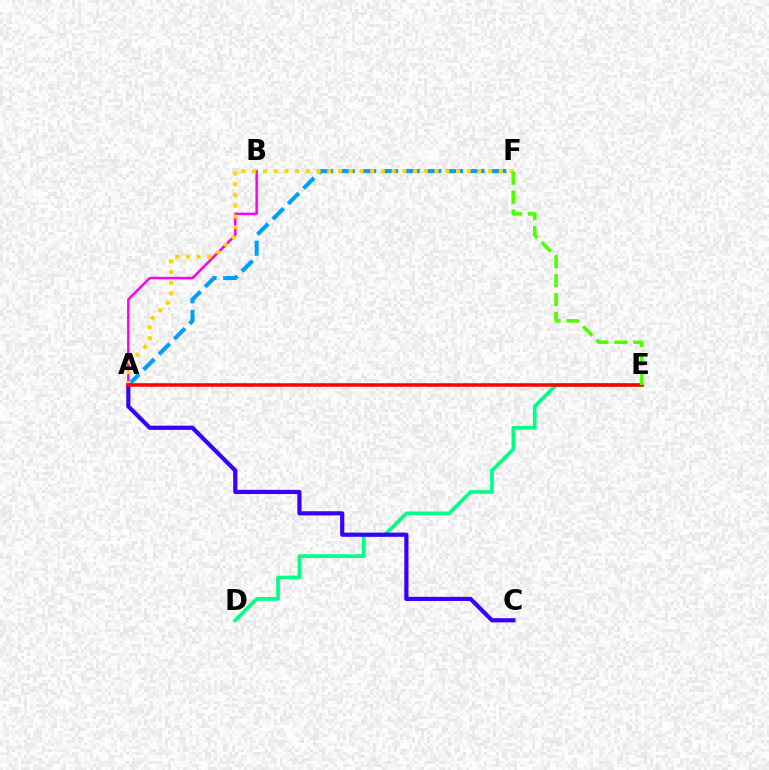{('D', 'E'): [{'color': '#00ff86', 'line_style': 'solid', 'thickness': 2.65}], ('A', 'C'): [{'color': '#3700ff', 'line_style': 'solid', 'thickness': 3.0}], ('A', 'B'): [{'color': '#ff00ed', 'line_style': 'solid', 'thickness': 1.79}], ('A', 'F'): [{'color': '#009eff', 'line_style': 'dashed', 'thickness': 2.94}, {'color': '#ffd500', 'line_style': 'dotted', 'thickness': 2.91}], ('A', 'E'): [{'color': '#ff0000', 'line_style': 'solid', 'thickness': 2.54}], ('E', 'F'): [{'color': '#4fff00', 'line_style': 'dashed', 'thickness': 2.58}]}